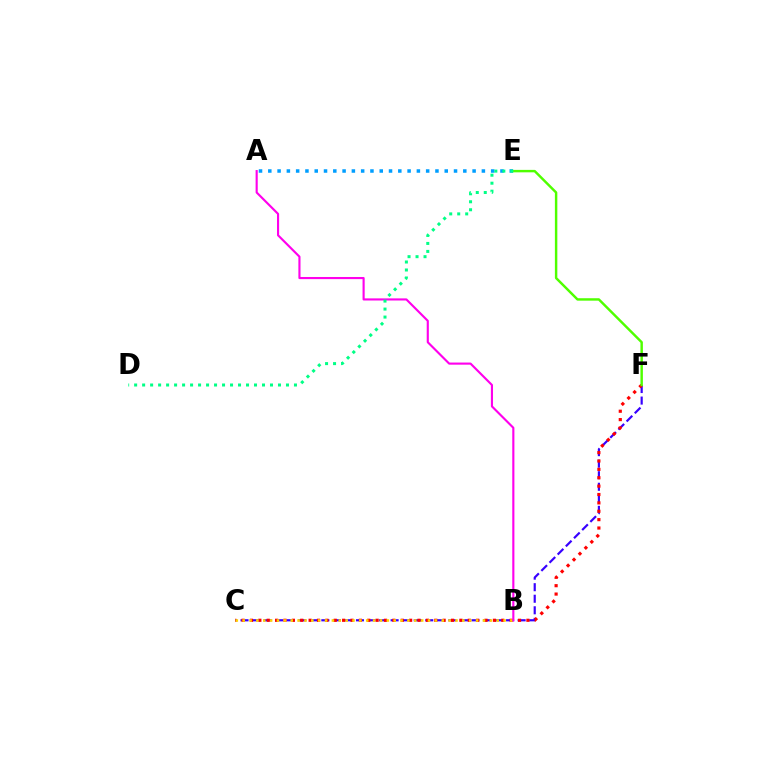{('C', 'F'): [{'color': '#3700ff', 'line_style': 'dashed', 'thickness': 1.57}, {'color': '#ff0000', 'line_style': 'dotted', 'thickness': 2.28}], ('A', 'E'): [{'color': '#009eff', 'line_style': 'dotted', 'thickness': 2.52}], ('B', 'C'): [{'color': '#ffd500', 'line_style': 'dotted', 'thickness': 1.87}], ('E', 'F'): [{'color': '#4fff00', 'line_style': 'solid', 'thickness': 1.76}], ('A', 'B'): [{'color': '#ff00ed', 'line_style': 'solid', 'thickness': 1.53}], ('D', 'E'): [{'color': '#00ff86', 'line_style': 'dotted', 'thickness': 2.17}]}